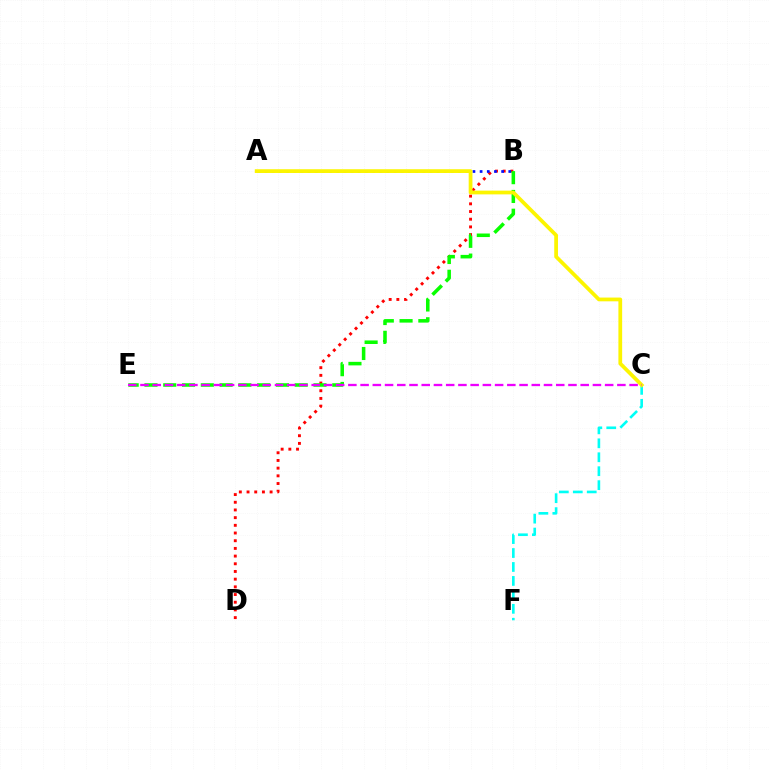{('B', 'D'): [{'color': '#ff0000', 'line_style': 'dotted', 'thickness': 2.09}], ('C', 'F'): [{'color': '#00fff6', 'line_style': 'dashed', 'thickness': 1.89}], ('B', 'E'): [{'color': '#08ff00', 'line_style': 'dashed', 'thickness': 2.55}], ('A', 'B'): [{'color': '#0010ff', 'line_style': 'dotted', 'thickness': 1.95}], ('A', 'C'): [{'color': '#fcf500', 'line_style': 'solid', 'thickness': 2.7}], ('C', 'E'): [{'color': '#ee00ff', 'line_style': 'dashed', 'thickness': 1.66}]}